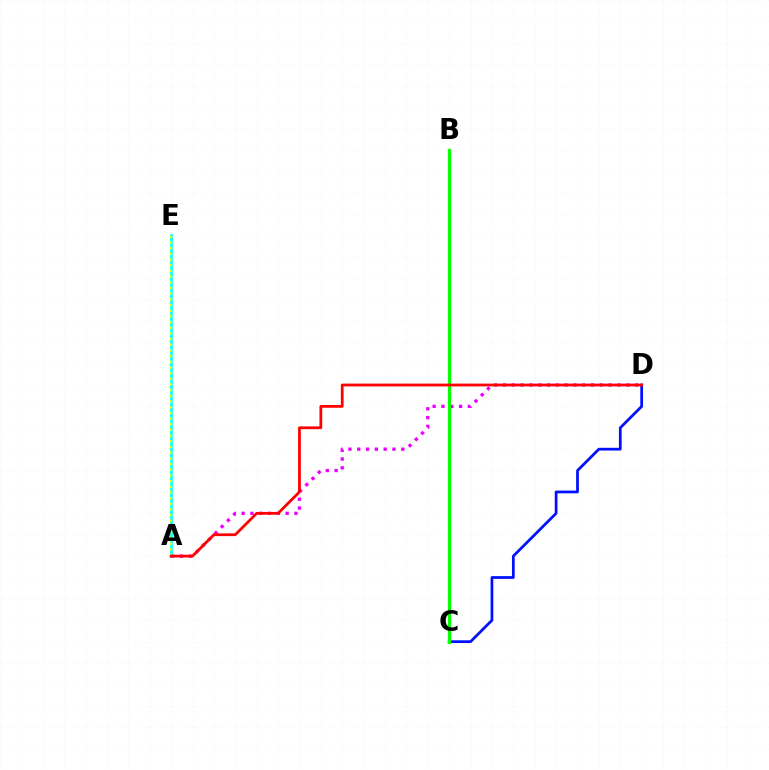{('A', 'E'): [{'color': '#00fff6', 'line_style': 'solid', 'thickness': 1.91}, {'color': '#fcf500', 'line_style': 'dotted', 'thickness': 1.54}], ('A', 'D'): [{'color': '#ee00ff', 'line_style': 'dotted', 'thickness': 2.39}, {'color': '#ff0000', 'line_style': 'solid', 'thickness': 1.99}], ('C', 'D'): [{'color': '#0010ff', 'line_style': 'solid', 'thickness': 1.97}], ('B', 'C'): [{'color': '#08ff00', 'line_style': 'solid', 'thickness': 2.33}]}